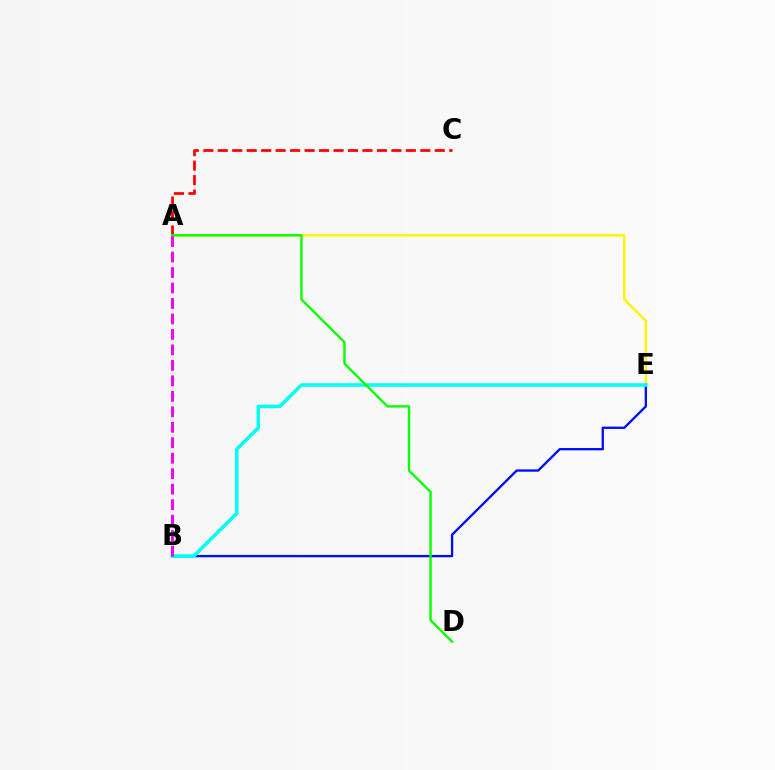{('B', 'E'): [{'color': '#0010ff', 'line_style': 'solid', 'thickness': 1.69}, {'color': '#00fff6', 'line_style': 'solid', 'thickness': 2.53}], ('A', 'E'): [{'color': '#fcf500', 'line_style': 'solid', 'thickness': 1.78}], ('A', 'C'): [{'color': '#ff0000', 'line_style': 'dashed', 'thickness': 1.97}], ('A', 'D'): [{'color': '#08ff00', 'line_style': 'solid', 'thickness': 1.7}], ('A', 'B'): [{'color': '#ee00ff', 'line_style': 'dashed', 'thickness': 2.1}]}